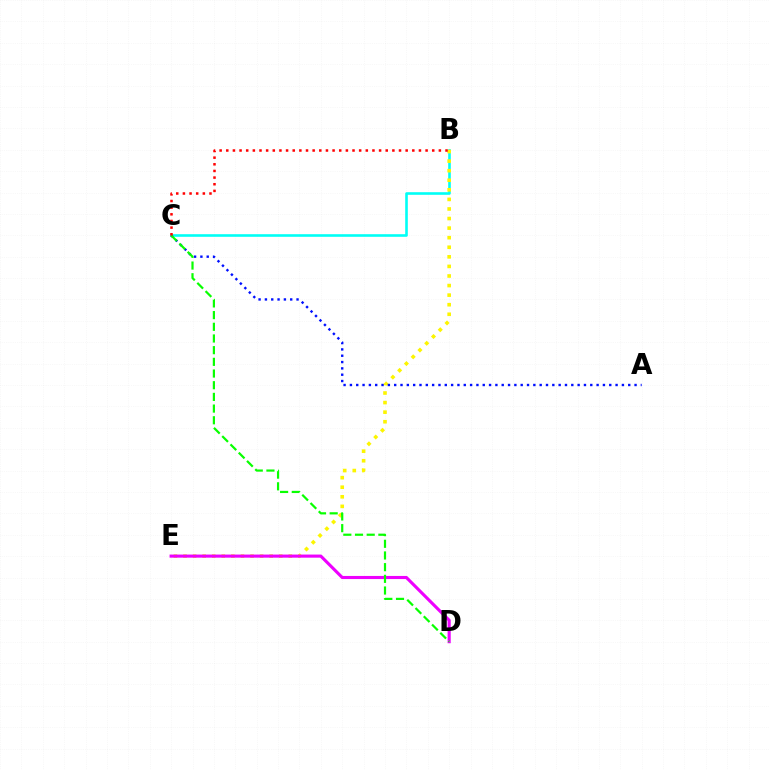{('B', 'C'): [{'color': '#00fff6', 'line_style': 'solid', 'thickness': 1.88}, {'color': '#ff0000', 'line_style': 'dotted', 'thickness': 1.81}], ('B', 'E'): [{'color': '#fcf500', 'line_style': 'dotted', 'thickness': 2.6}], ('D', 'E'): [{'color': '#ee00ff', 'line_style': 'solid', 'thickness': 2.24}], ('A', 'C'): [{'color': '#0010ff', 'line_style': 'dotted', 'thickness': 1.72}], ('C', 'D'): [{'color': '#08ff00', 'line_style': 'dashed', 'thickness': 1.59}]}